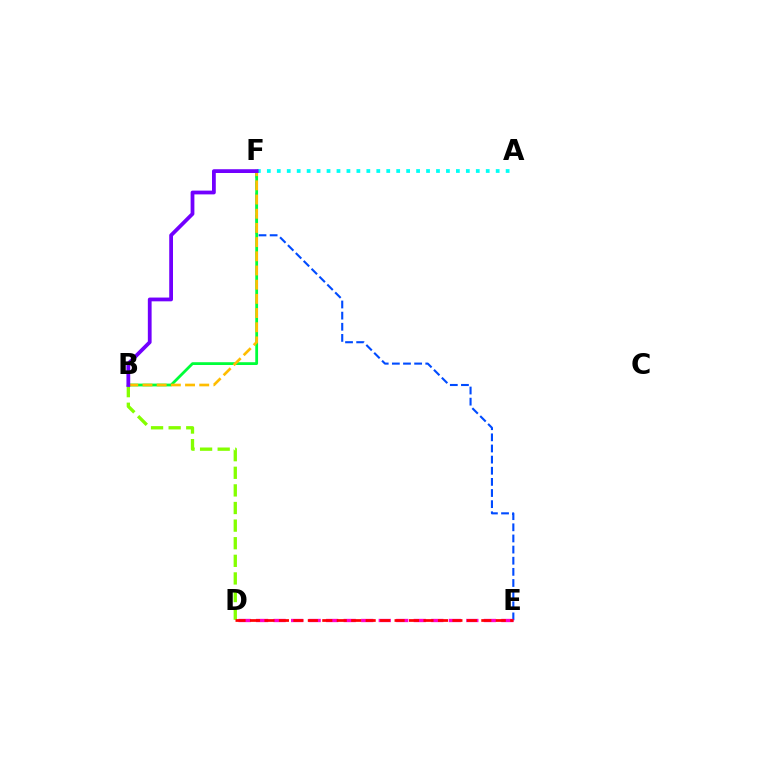{('B', 'D'): [{'color': '#84ff00', 'line_style': 'dashed', 'thickness': 2.39}], ('E', 'F'): [{'color': '#004bff', 'line_style': 'dashed', 'thickness': 1.51}], ('A', 'F'): [{'color': '#00fff6', 'line_style': 'dotted', 'thickness': 2.7}], ('B', 'F'): [{'color': '#00ff39', 'line_style': 'solid', 'thickness': 2.01}, {'color': '#ffbd00', 'line_style': 'dashed', 'thickness': 1.93}, {'color': '#7200ff', 'line_style': 'solid', 'thickness': 2.72}], ('D', 'E'): [{'color': '#ff00cf', 'line_style': 'dashed', 'thickness': 2.38}, {'color': '#ff0000', 'line_style': 'dashed', 'thickness': 1.96}]}